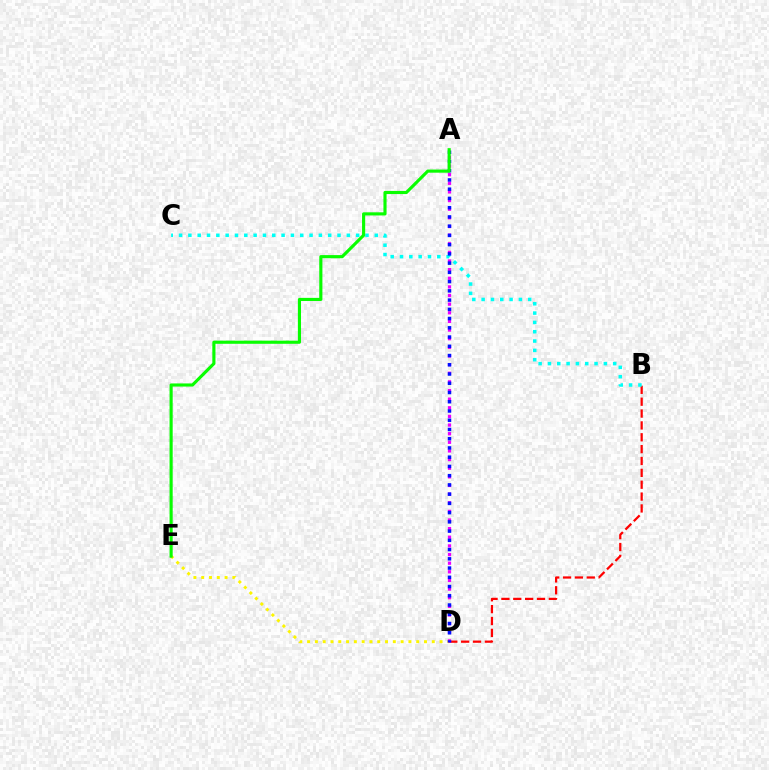{('D', 'E'): [{'color': '#fcf500', 'line_style': 'dotted', 'thickness': 2.12}], ('B', 'D'): [{'color': '#ff0000', 'line_style': 'dashed', 'thickness': 1.61}], ('A', 'D'): [{'color': '#ee00ff', 'line_style': 'dotted', 'thickness': 2.35}, {'color': '#0010ff', 'line_style': 'dotted', 'thickness': 2.51}], ('B', 'C'): [{'color': '#00fff6', 'line_style': 'dotted', 'thickness': 2.53}], ('A', 'E'): [{'color': '#08ff00', 'line_style': 'solid', 'thickness': 2.26}]}